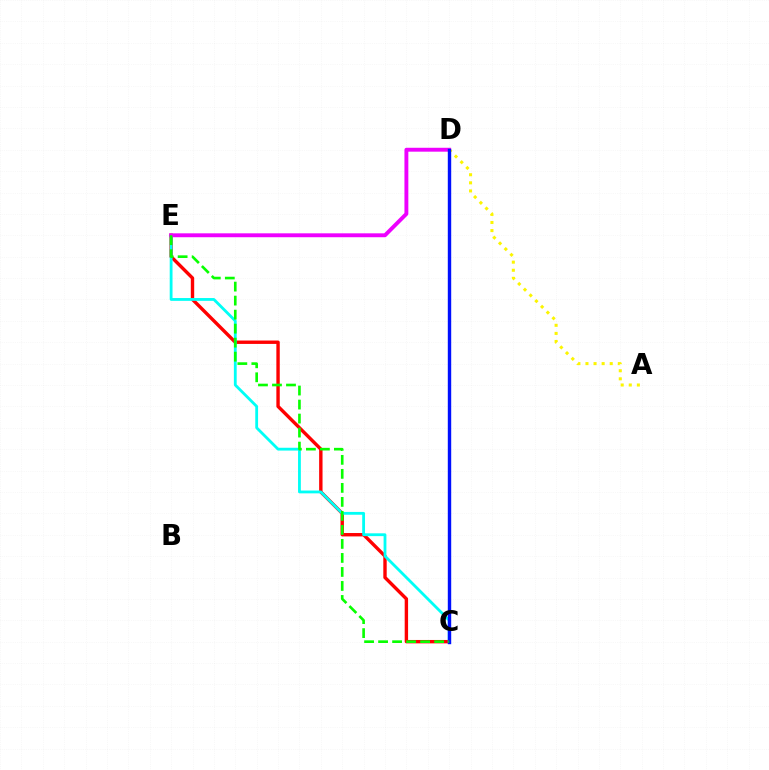{('C', 'E'): [{'color': '#ff0000', 'line_style': 'solid', 'thickness': 2.44}, {'color': '#00fff6', 'line_style': 'solid', 'thickness': 2.03}, {'color': '#08ff00', 'line_style': 'dashed', 'thickness': 1.9}], ('D', 'E'): [{'color': '#ee00ff', 'line_style': 'solid', 'thickness': 2.81}], ('A', 'D'): [{'color': '#fcf500', 'line_style': 'dotted', 'thickness': 2.2}], ('C', 'D'): [{'color': '#0010ff', 'line_style': 'solid', 'thickness': 2.45}]}